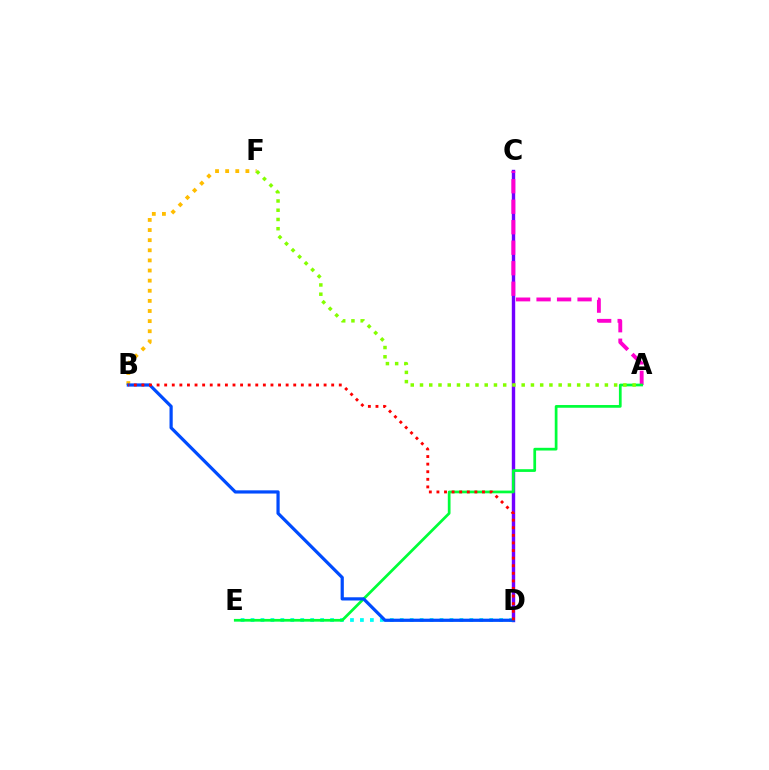{('C', 'D'): [{'color': '#7200ff', 'line_style': 'solid', 'thickness': 2.45}], ('D', 'E'): [{'color': '#00fff6', 'line_style': 'dotted', 'thickness': 2.7}], ('B', 'F'): [{'color': '#ffbd00', 'line_style': 'dotted', 'thickness': 2.75}], ('A', 'C'): [{'color': '#ff00cf', 'line_style': 'dashed', 'thickness': 2.78}], ('A', 'E'): [{'color': '#00ff39', 'line_style': 'solid', 'thickness': 1.96}], ('B', 'D'): [{'color': '#004bff', 'line_style': 'solid', 'thickness': 2.31}, {'color': '#ff0000', 'line_style': 'dotted', 'thickness': 2.06}], ('A', 'F'): [{'color': '#84ff00', 'line_style': 'dotted', 'thickness': 2.51}]}